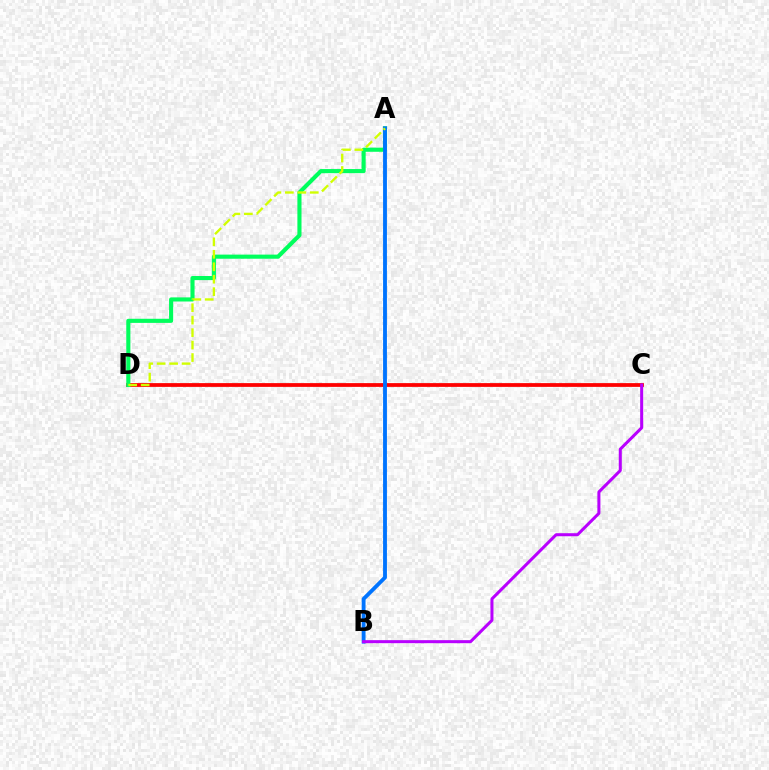{('C', 'D'): [{'color': '#ff0000', 'line_style': 'solid', 'thickness': 2.71}], ('A', 'D'): [{'color': '#00ff5c', 'line_style': 'solid', 'thickness': 2.96}, {'color': '#d1ff00', 'line_style': 'dashed', 'thickness': 1.69}], ('A', 'B'): [{'color': '#0074ff', 'line_style': 'solid', 'thickness': 2.77}], ('B', 'C'): [{'color': '#b900ff', 'line_style': 'solid', 'thickness': 2.18}]}